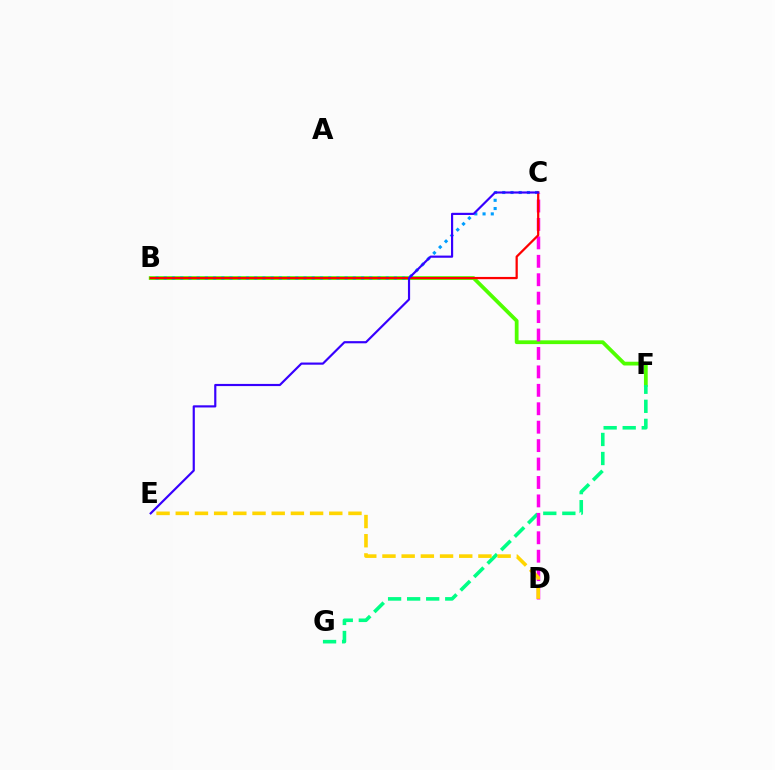{('B', 'F'): [{'color': '#4fff00', 'line_style': 'solid', 'thickness': 2.71}], ('B', 'C'): [{'color': '#009eff', 'line_style': 'dotted', 'thickness': 2.23}, {'color': '#ff0000', 'line_style': 'solid', 'thickness': 1.62}], ('F', 'G'): [{'color': '#00ff86', 'line_style': 'dashed', 'thickness': 2.59}], ('C', 'D'): [{'color': '#ff00ed', 'line_style': 'dashed', 'thickness': 2.5}], ('D', 'E'): [{'color': '#ffd500', 'line_style': 'dashed', 'thickness': 2.61}], ('C', 'E'): [{'color': '#3700ff', 'line_style': 'solid', 'thickness': 1.56}]}